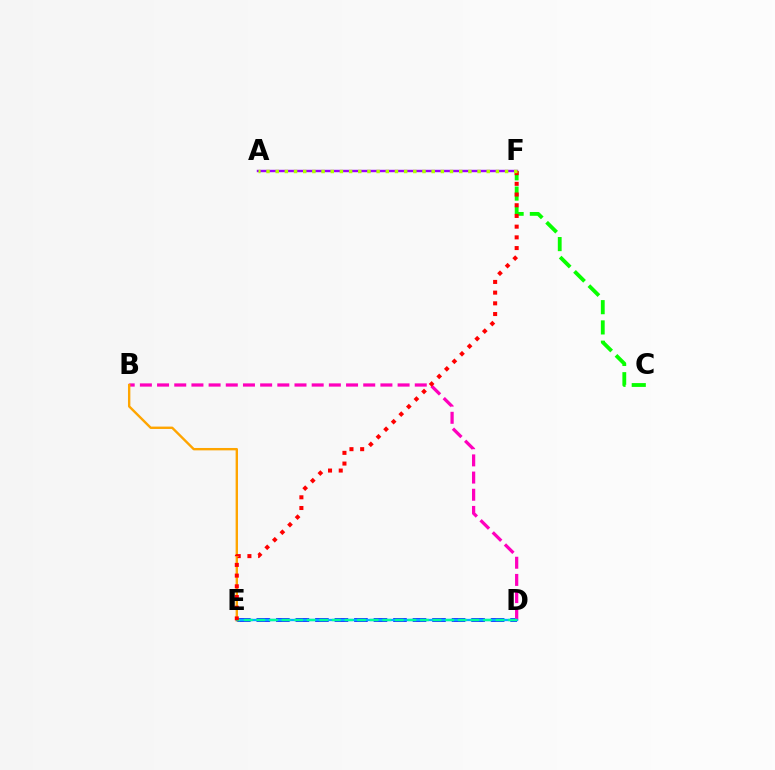{('D', 'E'): [{'color': '#0010ff', 'line_style': 'dashed', 'thickness': 2.65}, {'color': '#00b5ff', 'line_style': 'solid', 'thickness': 1.68}, {'color': '#00ff9d', 'line_style': 'dashed', 'thickness': 1.71}], ('B', 'D'): [{'color': '#ff00bd', 'line_style': 'dashed', 'thickness': 2.33}], ('B', 'E'): [{'color': '#ffa500', 'line_style': 'solid', 'thickness': 1.72}], ('A', 'F'): [{'color': '#9b00ff', 'line_style': 'solid', 'thickness': 1.74}, {'color': '#b3ff00', 'line_style': 'dotted', 'thickness': 2.49}], ('C', 'F'): [{'color': '#08ff00', 'line_style': 'dashed', 'thickness': 2.75}], ('E', 'F'): [{'color': '#ff0000', 'line_style': 'dotted', 'thickness': 2.91}]}